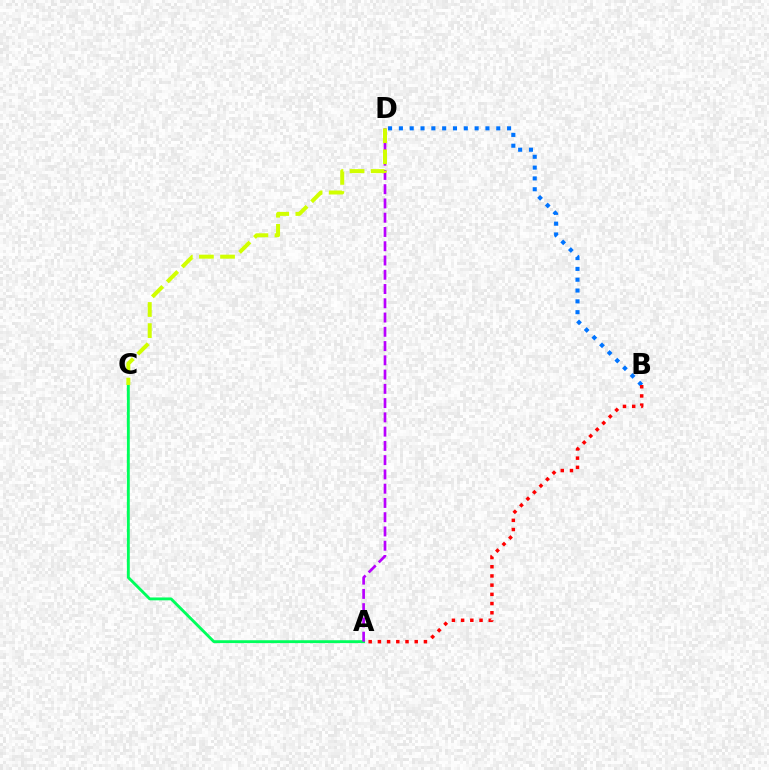{('A', 'C'): [{'color': '#00ff5c', 'line_style': 'solid', 'thickness': 2.06}], ('A', 'D'): [{'color': '#b900ff', 'line_style': 'dashed', 'thickness': 1.94}], ('C', 'D'): [{'color': '#d1ff00', 'line_style': 'dashed', 'thickness': 2.87}], ('B', 'D'): [{'color': '#0074ff', 'line_style': 'dotted', 'thickness': 2.94}], ('A', 'B'): [{'color': '#ff0000', 'line_style': 'dotted', 'thickness': 2.5}]}